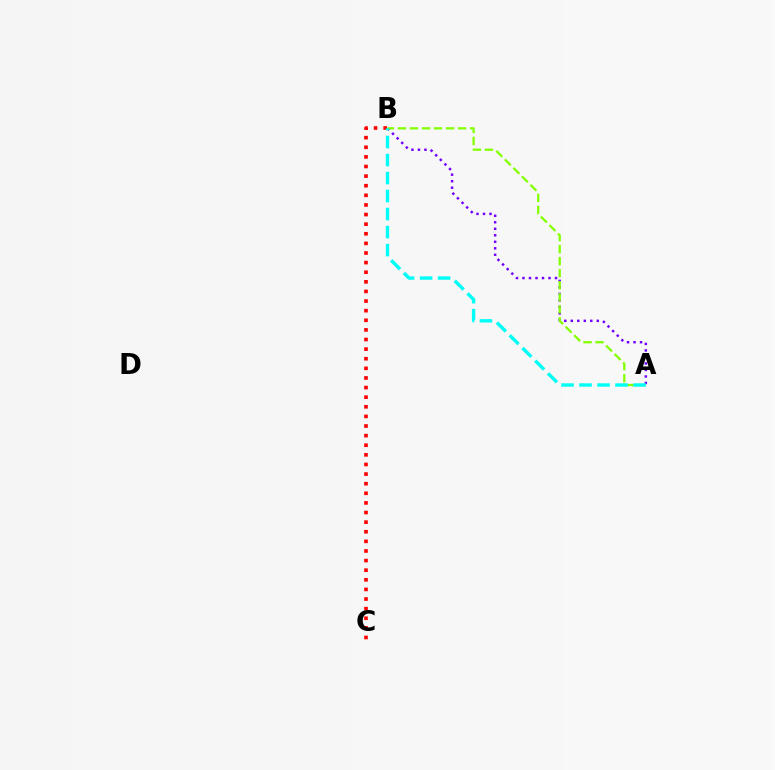{('B', 'C'): [{'color': '#ff0000', 'line_style': 'dotted', 'thickness': 2.61}], ('A', 'B'): [{'color': '#7200ff', 'line_style': 'dotted', 'thickness': 1.77}, {'color': '#84ff00', 'line_style': 'dashed', 'thickness': 1.64}, {'color': '#00fff6', 'line_style': 'dashed', 'thickness': 2.45}]}